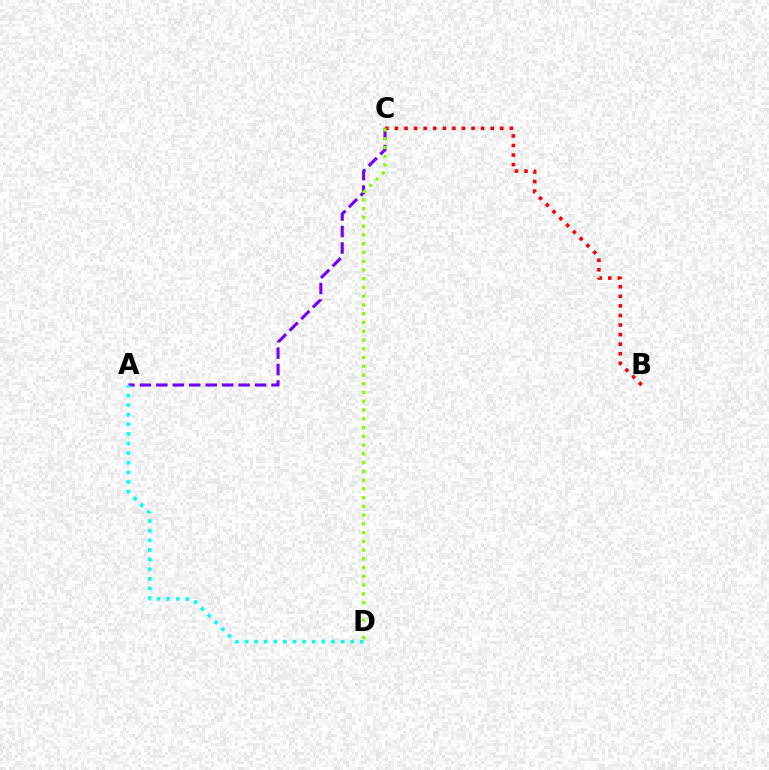{('A', 'C'): [{'color': '#7200ff', 'line_style': 'dashed', 'thickness': 2.24}], ('B', 'C'): [{'color': '#ff0000', 'line_style': 'dotted', 'thickness': 2.6}], ('A', 'D'): [{'color': '#00fff6', 'line_style': 'dotted', 'thickness': 2.61}], ('C', 'D'): [{'color': '#84ff00', 'line_style': 'dotted', 'thickness': 2.38}]}